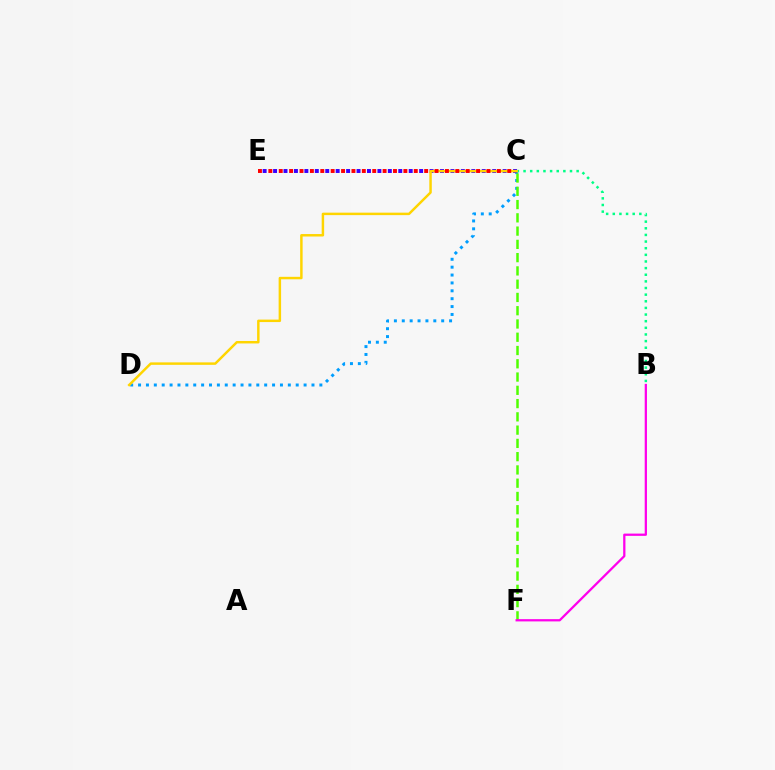{('C', 'D'): [{'color': '#009eff', 'line_style': 'dotted', 'thickness': 2.14}, {'color': '#ffd500', 'line_style': 'solid', 'thickness': 1.78}], ('C', 'E'): [{'color': '#3700ff', 'line_style': 'dotted', 'thickness': 2.83}, {'color': '#ff0000', 'line_style': 'dotted', 'thickness': 2.82}], ('B', 'C'): [{'color': '#00ff86', 'line_style': 'dotted', 'thickness': 1.8}], ('C', 'F'): [{'color': '#4fff00', 'line_style': 'dashed', 'thickness': 1.8}], ('B', 'F'): [{'color': '#ff00ed', 'line_style': 'solid', 'thickness': 1.63}]}